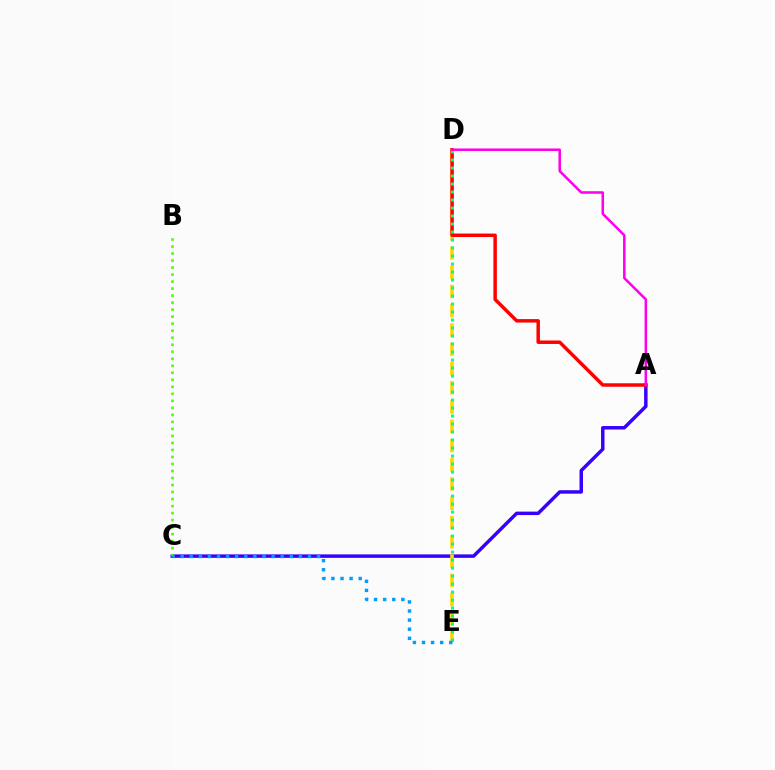{('A', 'C'): [{'color': '#3700ff', 'line_style': 'solid', 'thickness': 2.49}], ('D', 'E'): [{'color': '#ffd500', 'line_style': 'dashed', 'thickness': 2.62}, {'color': '#00ff86', 'line_style': 'dotted', 'thickness': 2.17}], ('A', 'D'): [{'color': '#ff0000', 'line_style': 'solid', 'thickness': 2.5}, {'color': '#ff00ed', 'line_style': 'solid', 'thickness': 1.83}], ('B', 'C'): [{'color': '#4fff00', 'line_style': 'dotted', 'thickness': 1.91}], ('C', 'E'): [{'color': '#009eff', 'line_style': 'dotted', 'thickness': 2.47}]}